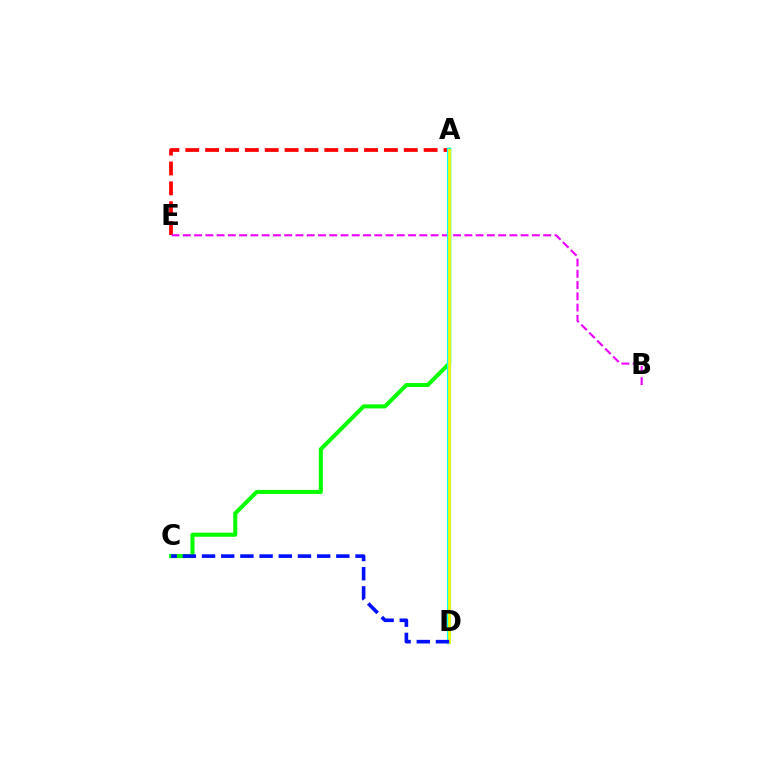{('A', 'E'): [{'color': '#ff0000', 'line_style': 'dashed', 'thickness': 2.7}], ('A', 'C'): [{'color': '#08ff00', 'line_style': 'solid', 'thickness': 2.92}], ('B', 'E'): [{'color': '#ee00ff', 'line_style': 'dashed', 'thickness': 1.53}], ('A', 'D'): [{'color': '#00fff6', 'line_style': 'solid', 'thickness': 2.99}, {'color': '#fcf500', 'line_style': 'solid', 'thickness': 1.98}], ('C', 'D'): [{'color': '#0010ff', 'line_style': 'dashed', 'thickness': 2.61}]}